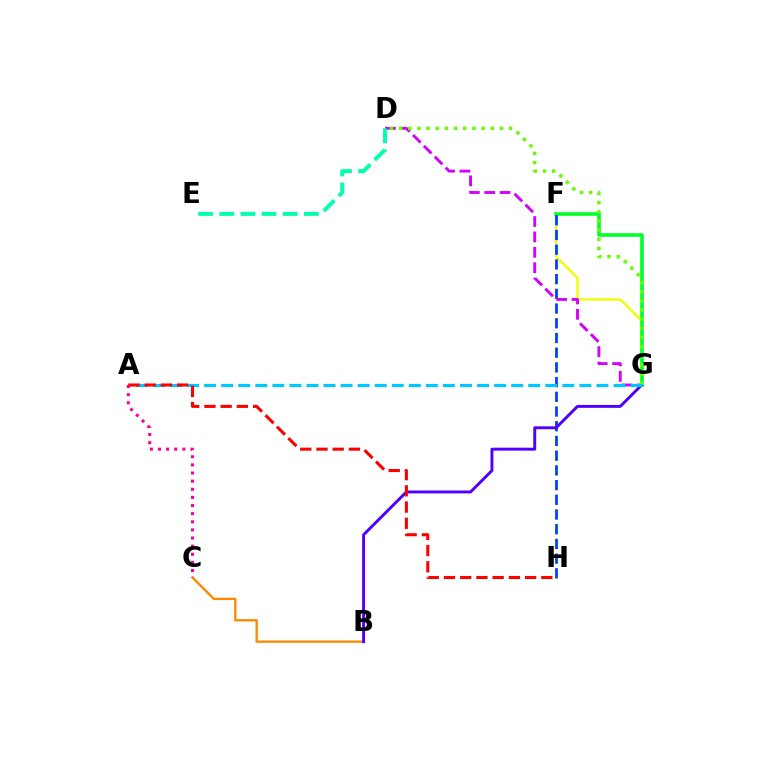{('B', 'C'): [{'color': '#ff8800', 'line_style': 'solid', 'thickness': 1.67}], ('F', 'G'): [{'color': '#eeff00', 'line_style': 'solid', 'thickness': 1.7}, {'color': '#00ff27', 'line_style': 'solid', 'thickness': 2.59}], ('F', 'H'): [{'color': '#003fff', 'line_style': 'dashed', 'thickness': 2.0}], ('D', 'G'): [{'color': '#d600ff', 'line_style': 'dashed', 'thickness': 2.09}, {'color': '#66ff00', 'line_style': 'dotted', 'thickness': 2.49}], ('B', 'G'): [{'color': '#4f00ff', 'line_style': 'solid', 'thickness': 2.11}], ('D', 'E'): [{'color': '#00ffaf', 'line_style': 'dashed', 'thickness': 2.87}], ('A', 'G'): [{'color': '#00c7ff', 'line_style': 'dashed', 'thickness': 2.32}], ('A', 'C'): [{'color': '#ff00a0', 'line_style': 'dotted', 'thickness': 2.21}], ('A', 'H'): [{'color': '#ff0000', 'line_style': 'dashed', 'thickness': 2.2}]}